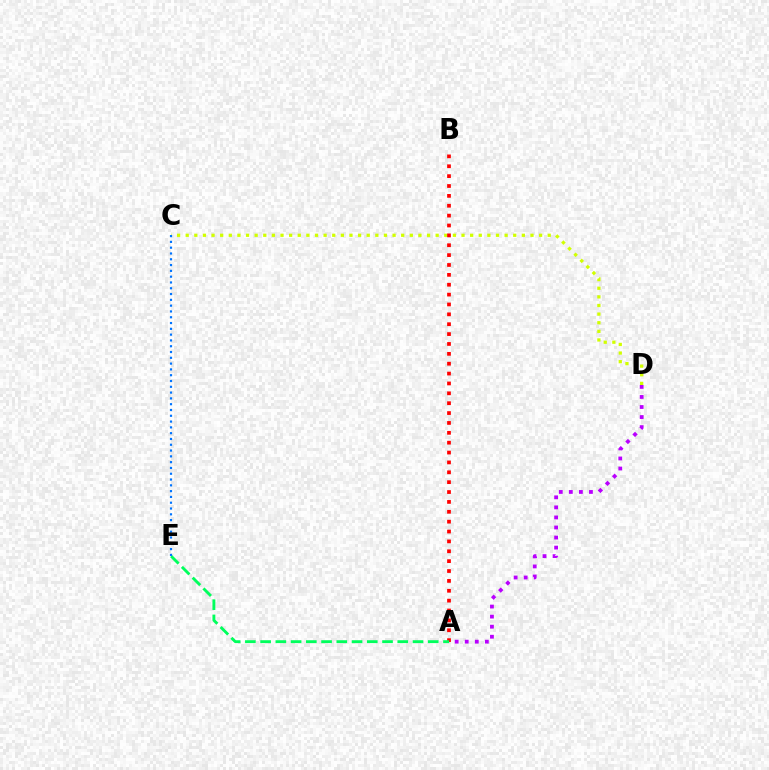{('C', 'D'): [{'color': '#d1ff00', 'line_style': 'dotted', 'thickness': 2.34}], ('A', 'B'): [{'color': '#ff0000', 'line_style': 'dotted', 'thickness': 2.68}], ('A', 'E'): [{'color': '#00ff5c', 'line_style': 'dashed', 'thickness': 2.07}], ('A', 'D'): [{'color': '#b900ff', 'line_style': 'dotted', 'thickness': 2.73}], ('C', 'E'): [{'color': '#0074ff', 'line_style': 'dotted', 'thickness': 1.57}]}